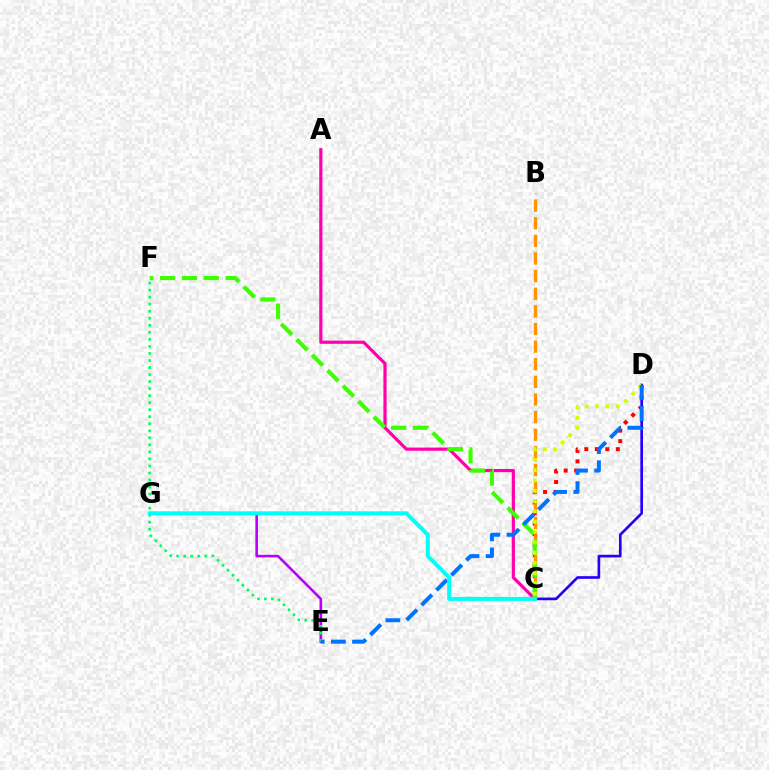{('E', 'G'): [{'color': '#b900ff', 'line_style': 'solid', 'thickness': 1.88}], ('C', 'D'): [{'color': '#2500ff', 'line_style': 'solid', 'thickness': 1.92}, {'color': '#ff0000', 'line_style': 'dotted', 'thickness': 2.85}, {'color': '#d1ff00', 'line_style': 'dotted', 'thickness': 2.8}], ('E', 'F'): [{'color': '#00ff5c', 'line_style': 'dotted', 'thickness': 1.91}], ('A', 'C'): [{'color': '#ff00ac', 'line_style': 'solid', 'thickness': 2.29}], ('B', 'C'): [{'color': '#ff9400', 'line_style': 'dashed', 'thickness': 2.39}], ('C', 'F'): [{'color': '#3dff00', 'line_style': 'dashed', 'thickness': 2.97}], ('D', 'E'): [{'color': '#0074ff', 'line_style': 'dashed', 'thickness': 2.87}], ('C', 'G'): [{'color': '#00fff6', 'line_style': 'solid', 'thickness': 2.88}]}